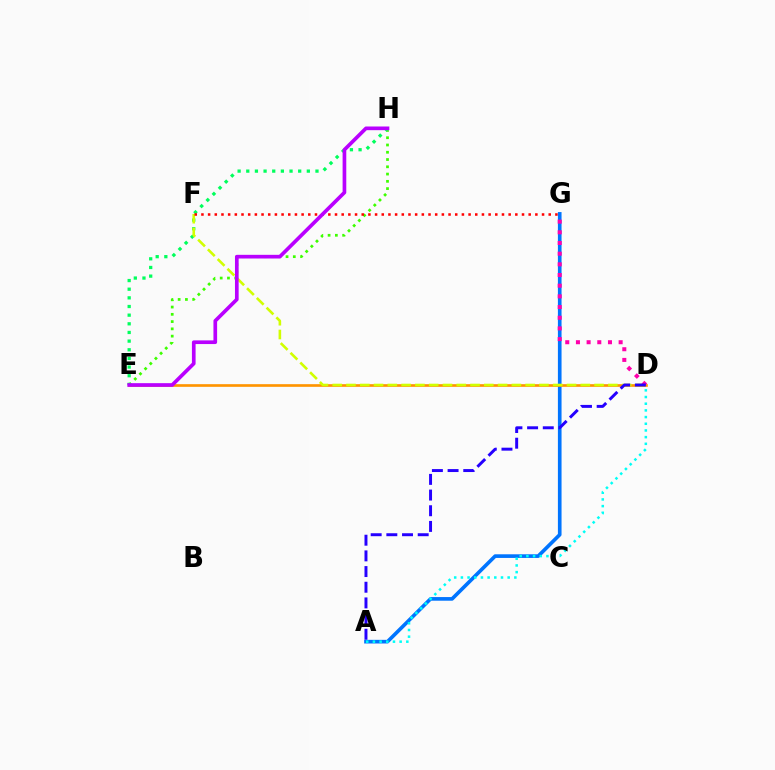{('E', 'H'): [{'color': '#3dff00', 'line_style': 'dotted', 'thickness': 1.97}, {'color': '#00ff5c', 'line_style': 'dotted', 'thickness': 2.35}, {'color': '#b900ff', 'line_style': 'solid', 'thickness': 2.65}], ('A', 'G'): [{'color': '#0074ff', 'line_style': 'solid', 'thickness': 2.63}], ('D', 'E'): [{'color': '#ff9400', 'line_style': 'solid', 'thickness': 1.92}], ('D', 'F'): [{'color': '#d1ff00', 'line_style': 'dashed', 'thickness': 1.87}], ('F', 'G'): [{'color': '#ff0000', 'line_style': 'dotted', 'thickness': 1.81}], ('D', 'G'): [{'color': '#ff00ac', 'line_style': 'dotted', 'thickness': 2.9}], ('A', 'D'): [{'color': '#00fff6', 'line_style': 'dotted', 'thickness': 1.82}, {'color': '#2500ff', 'line_style': 'dashed', 'thickness': 2.13}]}